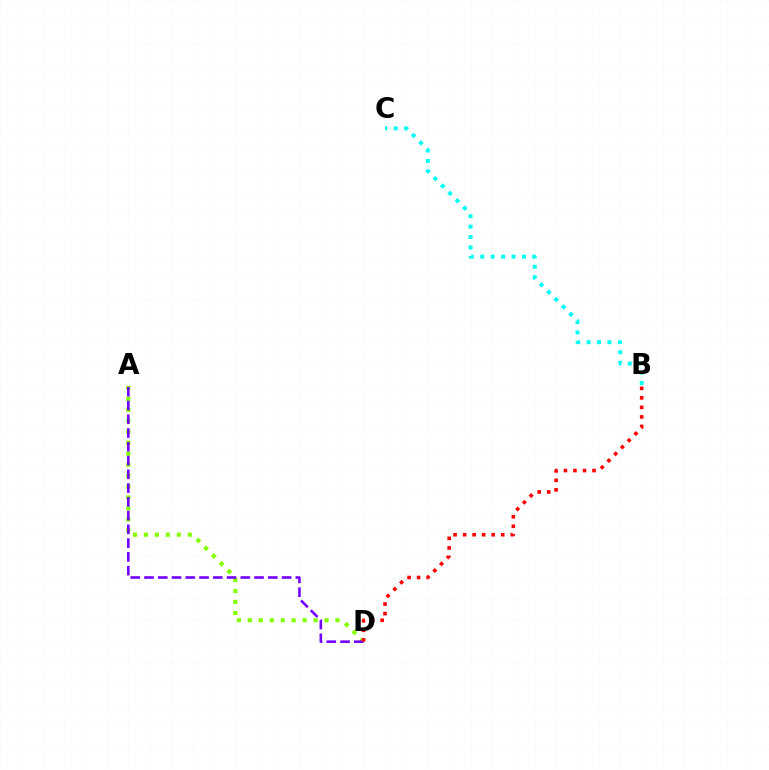{('A', 'D'): [{'color': '#84ff00', 'line_style': 'dotted', 'thickness': 2.98}, {'color': '#7200ff', 'line_style': 'dashed', 'thickness': 1.87}], ('B', 'D'): [{'color': '#ff0000', 'line_style': 'dotted', 'thickness': 2.59}], ('B', 'C'): [{'color': '#00fff6', 'line_style': 'dotted', 'thickness': 2.83}]}